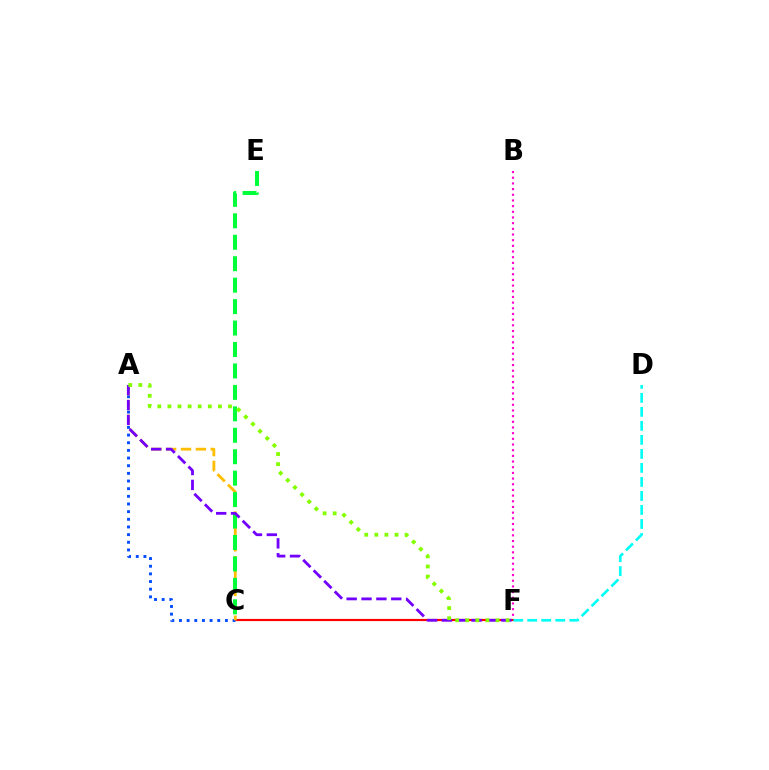{('B', 'F'): [{'color': '#ff00cf', 'line_style': 'dotted', 'thickness': 1.54}], ('C', 'F'): [{'color': '#ff0000', 'line_style': 'solid', 'thickness': 1.56}], ('A', 'C'): [{'color': '#004bff', 'line_style': 'dotted', 'thickness': 2.08}, {'color': '#ffbd00', 'line_style': 'dashed', 'thickness': 2.02}], ('C', 'E'): [{'color': '#00ff39', 'line_style': 'dashed', 'thickness': 2.91}], ('D', 'F'): [{'color': '#00fff6', 'line_style': 'dashed', 'thickness': 1.9}], ('A', 'F'): [{'color': '#7200ff', 'line_style': 'dashed', 'thickness': 2.02}, {'color': '#84ff00', 'line_style': 'dotted', 'thickness': 2.74}]}